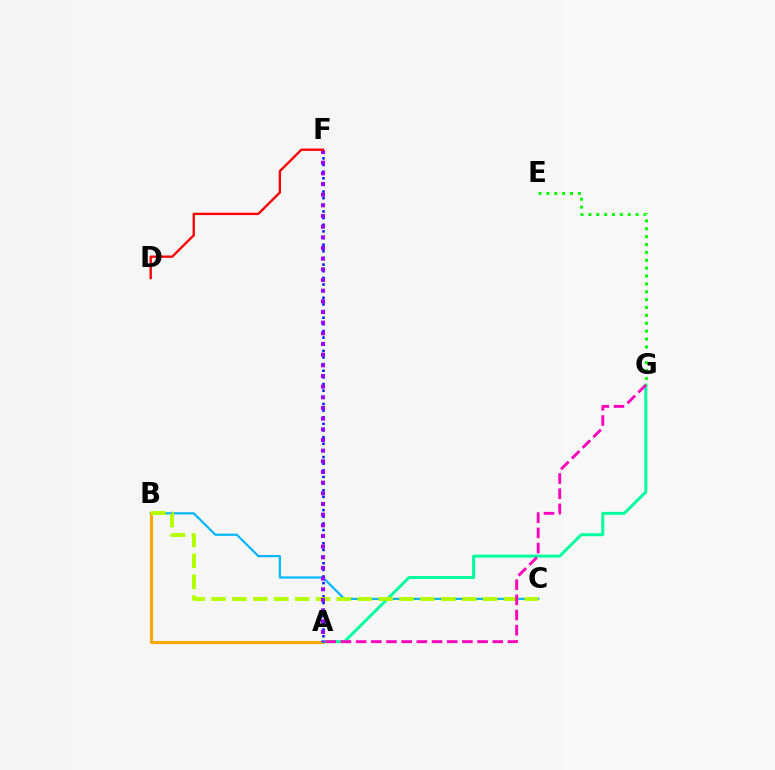{('B', 'C'): [{'color': '#00b5ff', 'line_style': 'solid', 'thickness': 1.56}, {'color': '#b3ff00', 'line_style': 'dashed', 'thickness': 2.84}], ('A', 'B'): [{'color': '#ffa500', 'line_style': 'solid', 'thickness': 2.2}], ('A', 'G'): [{'color': '#00ff9d', 'line_style': 'solid', 'thickness': 2.15}, {'color': '#ff00bd', 'line_style': 'dashed', 'thickness': 2.06}], ('E', 'G'): [{'color': '#08ff00', 'line_style': 'dotted', 'thickness': 2.14}], ('A', 'F'): [{'color': '#0010ff', 'line_style': 'dotted', 'thickness': 1.8}, {'color': '#9b00ff', 'line_style': 'dotted', 'thickness': 2.9}], ('D', 'F'): [{'color': '#ff0000', 'line_style': 'solid', 'thickness': 1.69}]}